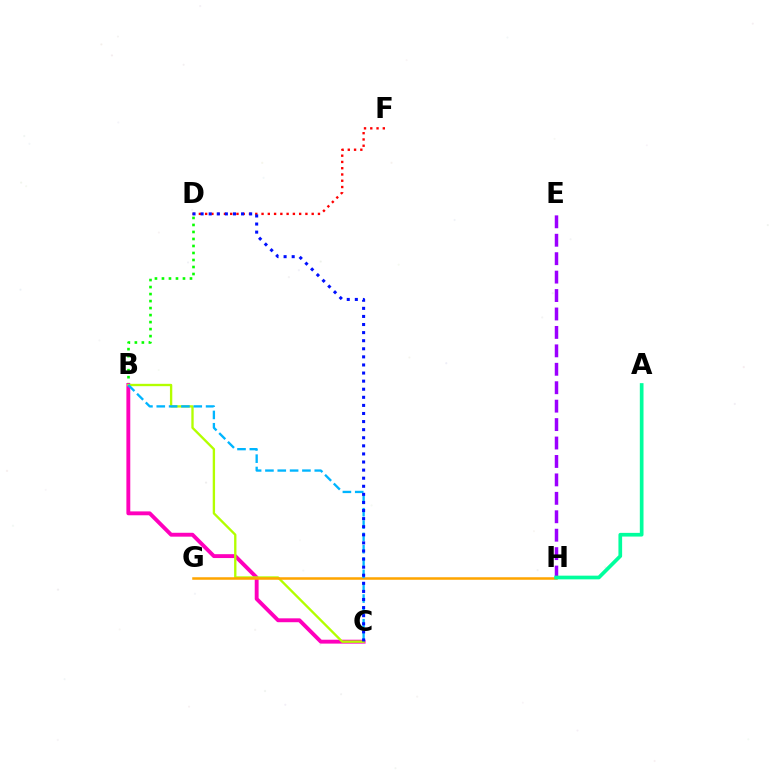{('B', 'D'): [{'color': '#08ff00', 'line_style': 'dotted', 'thickness': 1.9}], ('B', 'C'): [{'color': '#ff00bd', 'line_style': 'solid', 'thickness': 2.79}, {'color': '#b3ff00', 'line_style': 'solid', 'thickness': 1.69}, {'color': '#00b5ff', 'line_style': 'dashed', 'thickness': 1.68}], ('E', 'H'): [{'color': '#9b00ff', 'line_style': 'dashed', 'thickness': 2.5}], ('G', 'H'): [{'color': '#ffa500', 'line_style': 'solid', 'thickness': 1.82}], ('A', 'H'): [{'color': '#00ff9d', 'line_style': 'solid', 'thickness': 2.66}], ('D', 'F'): [{'color': '#ff0000', 'line_style': 'dotted', 'thickness': 1.7}], ('C', 'D'): [{'color': '#0010ff', 'line_style': 'dotted', 'thickness': 2.2}]}